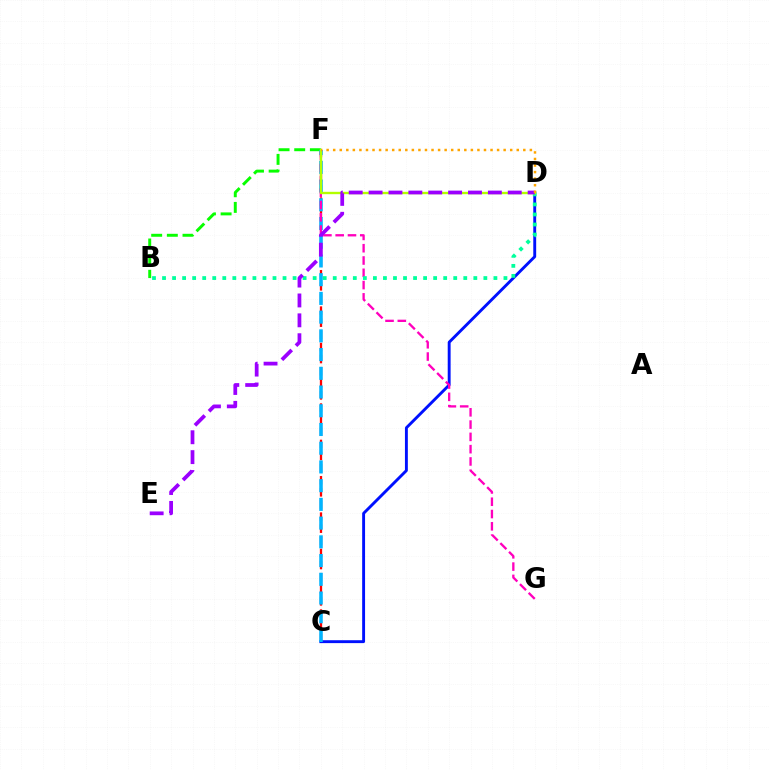{('C', 'F'): [{'color': '#ff0000', 'line_style': 'dashed', 'thickness': 1.65}, {'color': '#00b5ff', 'line_style': 'dashed', 'thickness': 2.54}], ('C', 'D'): [{'color': '#0010ff', 'line_style': 'solid', 'thickness': 2.09}], ('B', 'F'): [{'color': '#08ff00', 'line_style': 'dashed', 'thickness': 2.13}], ('F', 'G'): [{'color': '#ff00bd', 'line_style': 'dashed', 'thickness': 1.67}], ('B', 'D'): [{'color': '#00ff9d', 'line_style': 'dotted', 'thickness': 2.73}], ('D', 'F'): [{'color': '#b3ff00', 'line_style': 'solid', 'thickness': 1.7}, {'color': '#ffa500', 'line_style': 'dotted', 'thickness': 1.78}], ('D', 'E'): [{'color': '#9b00ff', 'line_style': 'dashed', 'thickness': 2.7}]}